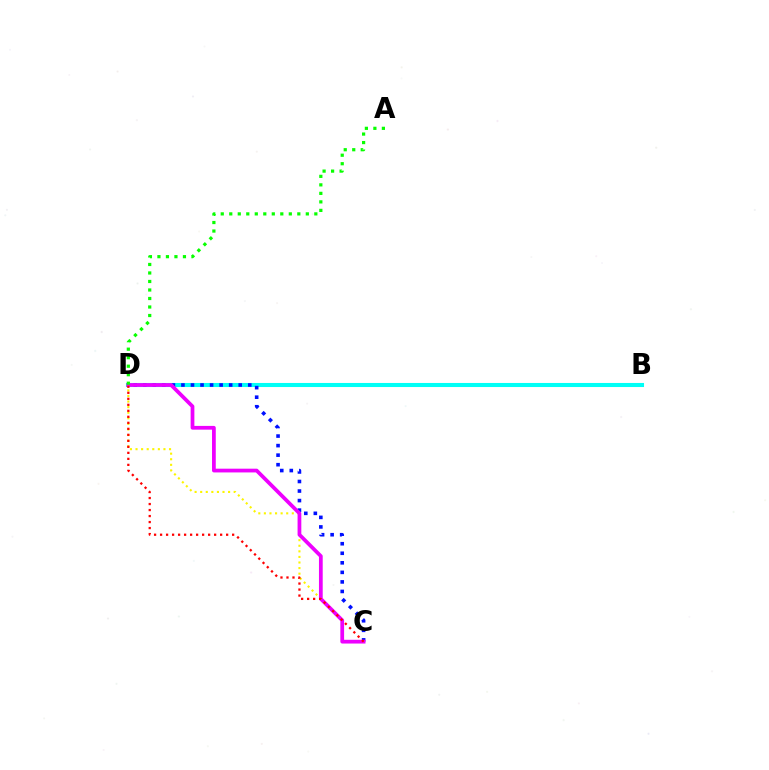{('C', 'D'): [{'color': '#fcf500', 'line_style': 'dotted', 'thickness': 1.52}, {'color': '#0010ff', 'line_style': 'dotted', 'thickness': 2.59}, {'color': '#ee00ff', 'line_style': 'solid', 'thickness': 2.7}, {'color': '#ff0000', 'line_style': 'dotted', 'thickness': 1.63}], ('B', 'D'): [{'color': '#00fff6', 'line_style': 'solid', 'thickness': 2.93}], ('A', 'D'): [{'color': '#08ff00', 'line_style': 'dotted', 'thickness': 2.31}]}